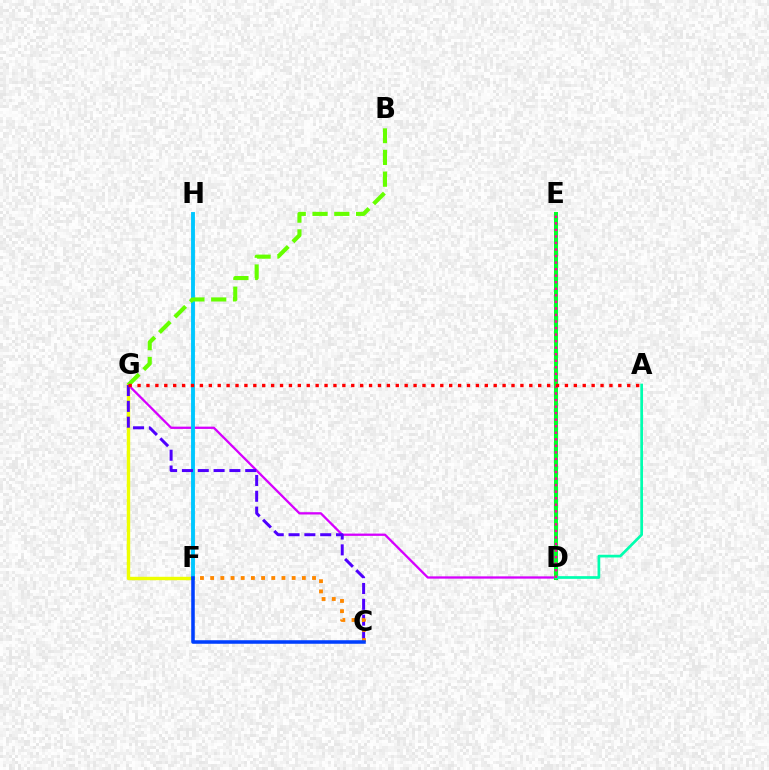{('D', 'G'): [{'color': '#d600ff', 'line_style': 'solid', 'thickness': 1.65}], ('F', 'G'): [{'color': '#eeff00', 'line_style': 'solid', 'thickness': 2.45}], ('F', 'H'): [{'color': '#00c7ff', 'line_style': 'solid', 'thickness': 2.79}], ('D', 'E'): [{'color': '#00ff27', 'line_style': 'solid', 'thickness': 2.91}, {'color': '#ff00a0', 'line_style': 'dotted', 'thickness': 1.78}], ('A', 'D'): [{'color': '#00ffaf', 'line_style': 'solid', 'thickness': 1.95}], ('C', 'G'): [{'color': '#4f00ff', 'line_style': 'dashed', 'thickness': 2.15}], ('B', 'G'): [{'color': '#66ff00', 'line_style': 'dashed', 'thickness': 2.96}], ('A', 'G'): [{'color': '#ff0000', 'line_style': 'dotted', 'thickness': 2.42}], ('C', 'F'): [{'color': '#ff8800', 'line_style': 'dotted', 'thickness': 2.77}, {'color': '#003fff', 'line_style': 'solid', 'thickness': 2.55}]}